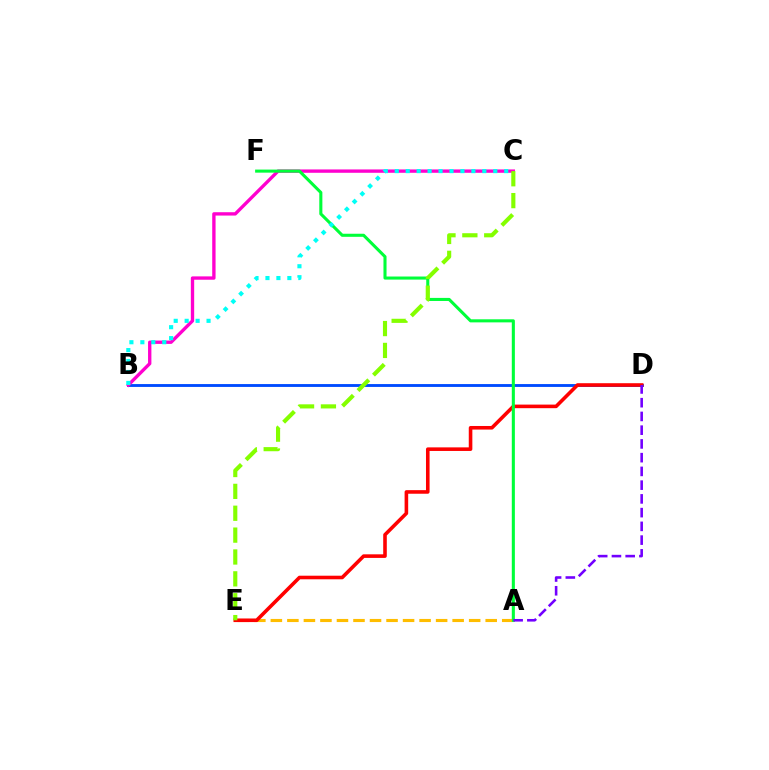{('B', 'D'): [{'color': '#004bff', 'line_style': 'solid', 'thickness': 2.06}], ('A', 'E'): [{'color': '#ffbd00', 'line_style': 'dashed', 'thickness': 2.25}], ('D', 'E'): [{'color': '#ff0000', 'line_style': 'solid', 'thickness': 2.58}], ('B', 'C'): [{'color': '#ff00cf', 'line_style': 'solid', 'thickness': 2.41}, {'color': '#00fff6', 'line_style': 'dotted', 'thickness': 2.97}], ('A', 'F'): [{'color': '#00ff39', 'line_style': 'solid', 'thickness': 2.21}], ('A', 'D'): [{'color': '#7200ff', 'line_style': 'dashed', 'thickness': 1.87}], ('C', 'E'): [{'color': '#84ff00', 'line_style': 'dashed', 'thickness': 2.97}]}